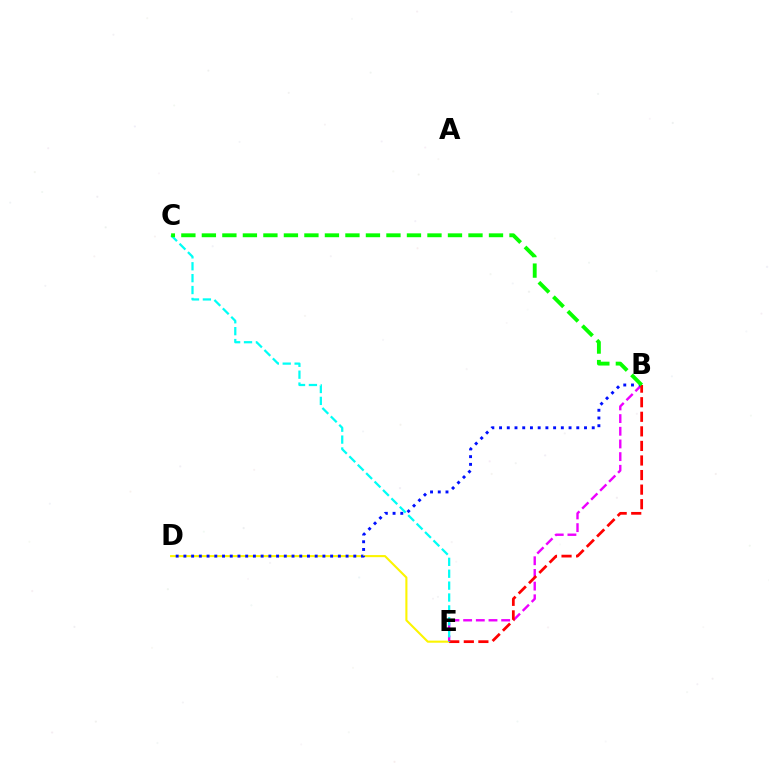{('D', 'E'): [{'color': '#fcf500', 'line_style': 'solid', 'thickness': 1.51}], ('B', 'E'): [{'color': '#ee00ff', 'line_style': 'dashed', 'thickness': 1.72}, {'color': '#ff0000', 'line_style': 'dashed', 'thickness': 1.98}], ('B', 'D'): [{'color': '#0010ff', 'line_style': 'dotted', 'thickness': 2.1}], ('C', 'E'): [{'color': '#00fff6', 'line_style': 'dashed', 'thickness': 1.62}], ('B', 'C'): [{'color': '#08ff00', 'line_style': 'dashed', 'thickness': 2.79}]}